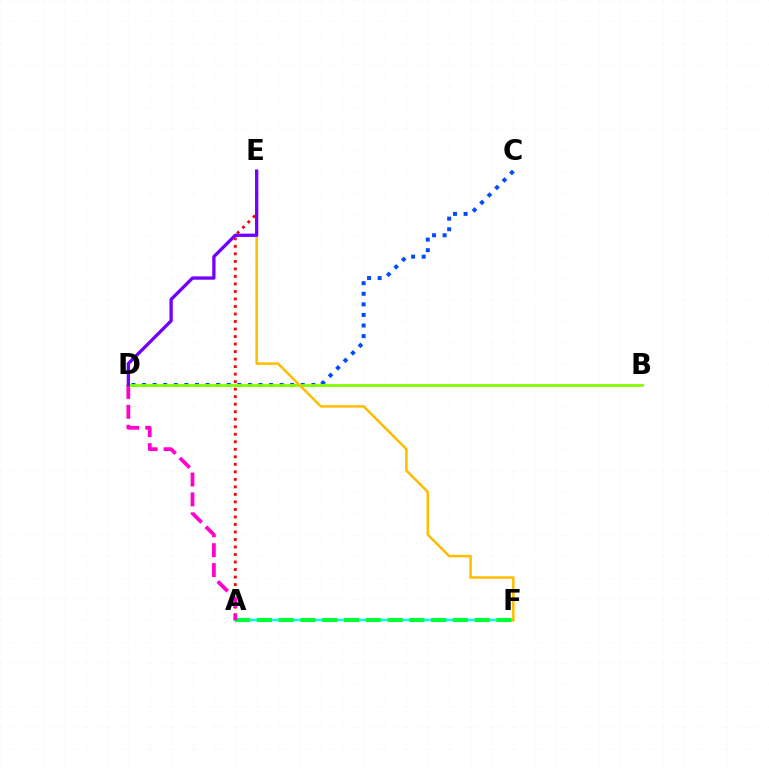{('A', 'F'): [{'color': '#00fff6', 'line_style': 'solid', 'thickness': 1.73}, {'color': '#00ff39', 'line_style': 'dashed', 'thickness': 2.96}], ('C', 'D'): [{'color': '#004bff', 'line_style': 'dotted', 'thickness': 2.88}], ('A', 'E'): [{'color': '#ff0000', 'line_style': 'dotted', 'thickness': 2.04}], ('A', 'D'): [{'color': '#ff00cf', 'line_style': 'dashed', 'thickness': 2.7}], ('B', 'D'): [{'color': '#84ff00', 'line_style': 'solid', 'thickness': 2.02}], ('E', 'F'): [{'color': '#ffbd00', 'line_style': 'solid', 'thickness': 1.82}], ('D', 'E'): [{'color': '#7200ff', 'line_style': 'solid', 'thickness': 2.37}]}